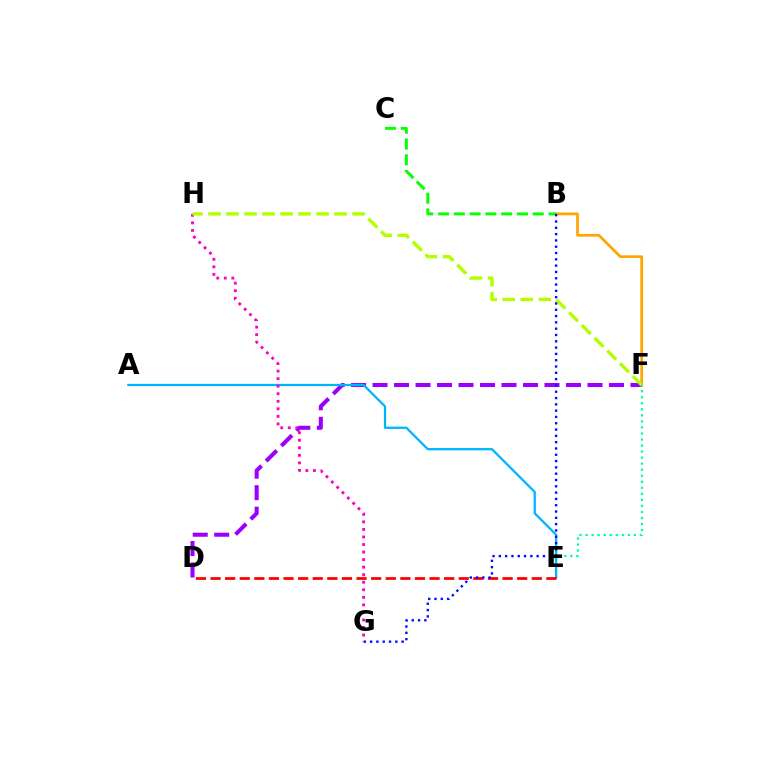{('D', 'F'): [{'color': '#9b00ff', 'line_style': 'dashed', 'thickness': 2.92}], ('B', 'F'): [{'color': '#ffa500', 'line_style': 'solid', 'thickness': 1.96}], ('E', 'F'): [{'color': '#00ff9d', 'line_style': 'dotted', 'thickness': 1.64}], ('A', 'E'): [{'color': '#00b5ff', 'line_style': 'solid', 'thickness': 1.63}], ('G', 'H'): [{'color': '#ff00bd', 'line_style': 'dotted', 'thickness': 2.05}], ('D', 'E'): [{'color': '#ff0000', 'line_style': 'dashed', 'thickness': 1.98}], ('F', 'H'): [{'color': '#b3ff00', 'line_style': 'dashed', 'thickness': 2.45}], ('B', 'C'): [{'color': '#08ff00', 'line_style': 'dashed', 'thickness': 2.14}], ('B', 'G'): [{'color': '#0010ff', 'line_style': 'dotted', 'thickness': 1.71}]}